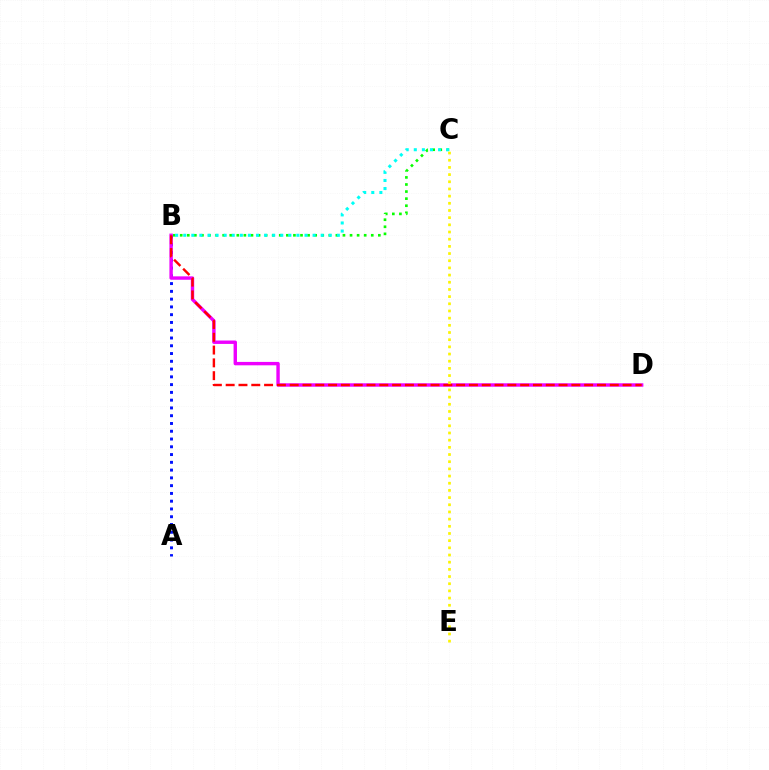{('B', 'C'): [{'color': '#08ff00', 'line_style': 'dotted', 'thickness': 1.92}, {'color': '#00fff6', 'line_style': 'dotted', 'thickness': 2.2}], ('A', 'B'): [{'color': '#0010ff', 'line_style': 'dotted', 'thickness': 2.11}], ('B', 'D'): [{'color': '#ee00ff', 'line_style': 'solid', 'thickness': 2.45}, {'color': '#ff0000', 'line_style': 'dashed', 'thickness': 1.74}], ('C', 'E'): [{'color': '#fcf500', 'line_style': 'dotted', 'thickness': 1.95}]}